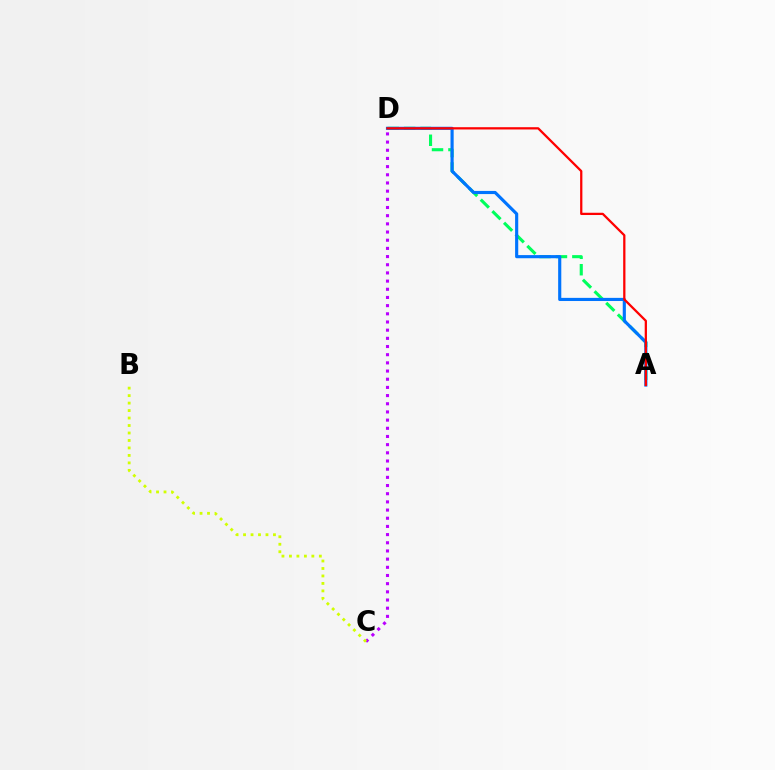{('A', 'D'): [{'color': '#00ff5c', 'line_style': 'dashed', 'thickness': 2.23}, {'color': '#0074ff', 'line_style': 'solid', 'thickness': 2.26}, {'color': '#ff0000', 'line_style': 'solid', 'thickness': 1.63}], ('C', 'D'): [{'color': '#b900ff', 'line_style': 'dotted', 'thickness': 2.22}], ('B', 'C'): [{'color': '#d1ff00', 'line_style': 'dotted', 'thickness': 2.03}]}